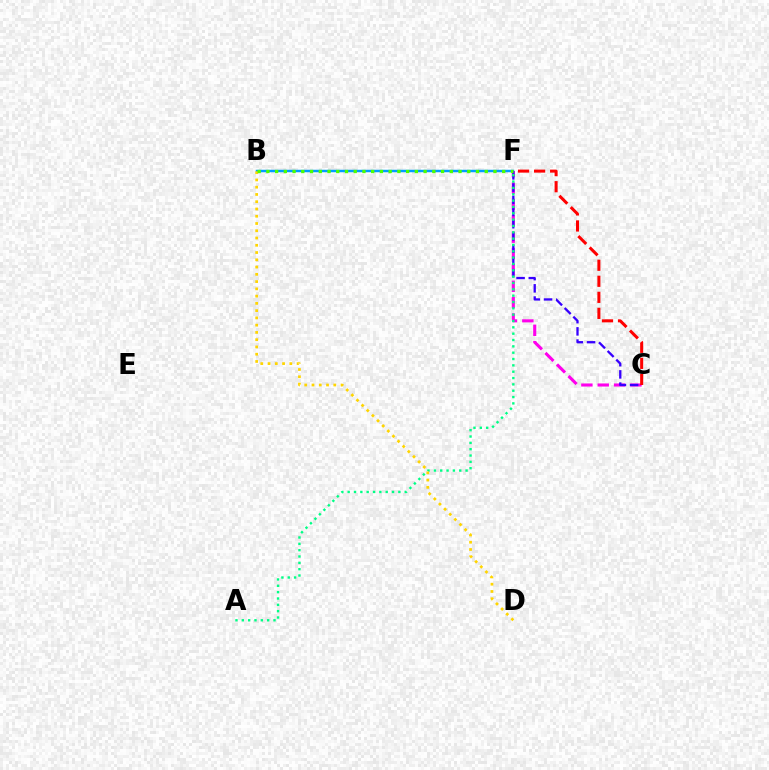{('B', 'F'): [{'color': '#009eff', 'line_style': 'solid', 'thickness': 1.78}, {'color': '#4fff00', 'line_style': 'dotted', 'thickness': 2.37}], ('C', 'F'): [{'color': '#ff00ed', 'line_style': 'dashed', 'thickness': 2.22}, {'color': '#3700ff', 'line_style': 'dashed', 'thickness': 1.66}, {'color': '#ff0000', 'line_style': 'dashed', 'thickness': 2.18}], ('A', 'F'): [{'color': '#00ff86', 'line_style': 'dotted', 'thickness': 1.72}], ('B', 'D'): [{'color': '#ffd500', 'line_style': 'dotted', 'thickness': 1.97}]}